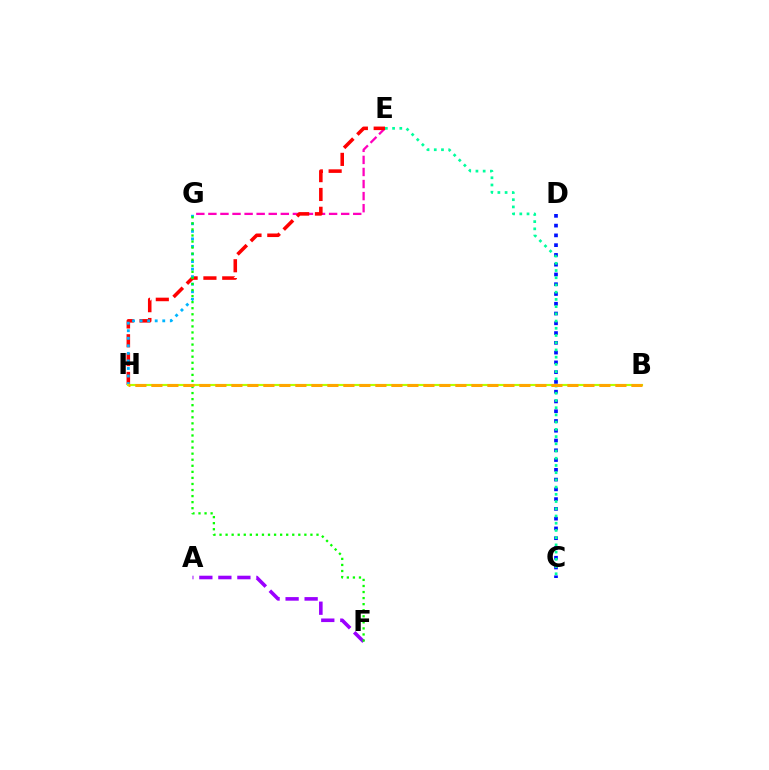{('E', 'G'): [{'color': '#ff00bd', 'line_style': 'dashed', 'thickness': 1.64}], ('C', 'D'): [{'color': '#0010ff', 'line_style': 'dotted', 'thickness': 2.65}], ('E', 'H'): [{'color': '#ff0000', 'line_style': 'dashed', 'thickness': 2.56}], ('A', 'F'): [{'color': '#9b00ff', 'line_style': 'dashed', 'thickness': 2.58}], ('G', 'H'): [{'color': '#00b5ff', 'line_style': 'dotted', 'thickness': 2.05}], ('B', 'H'): [{'color': '#b3ff00', 'line_style': 'solid', 'thickness': 1.55}, {'color': '#ffa500', 'line_style': 'dashed', 'thickness': 2.17}], ('F', 'G'): [{'color': '#08ff00', 'line_style': 'dotted', 'thickness': 1.65}], ('C', 'E'): [{'color': '#00ff9d', 'line_style': 'dotted', 'thickness': 1.96}]}